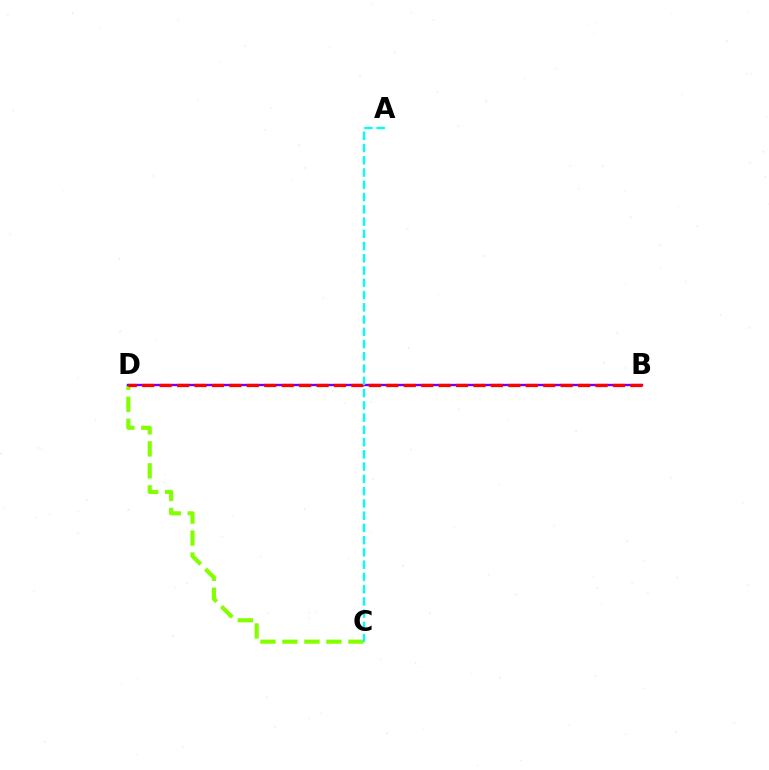{('C', 'D'): [{'color': '#84ff00', 'line_style': 'dashed', 'thickness': 2.99}], ('B', 'D'): [{'color': '#7200ff', 'line_style': 'solid', 'thickness': 1.7}, {'color': '#ff0000', 'line_style': 'dashed', 'thickness': 2.37}], ('A', 'C'): [{'color': '#00fff6', 'line_style': 'dashed', 'thickness': 1.66}]}